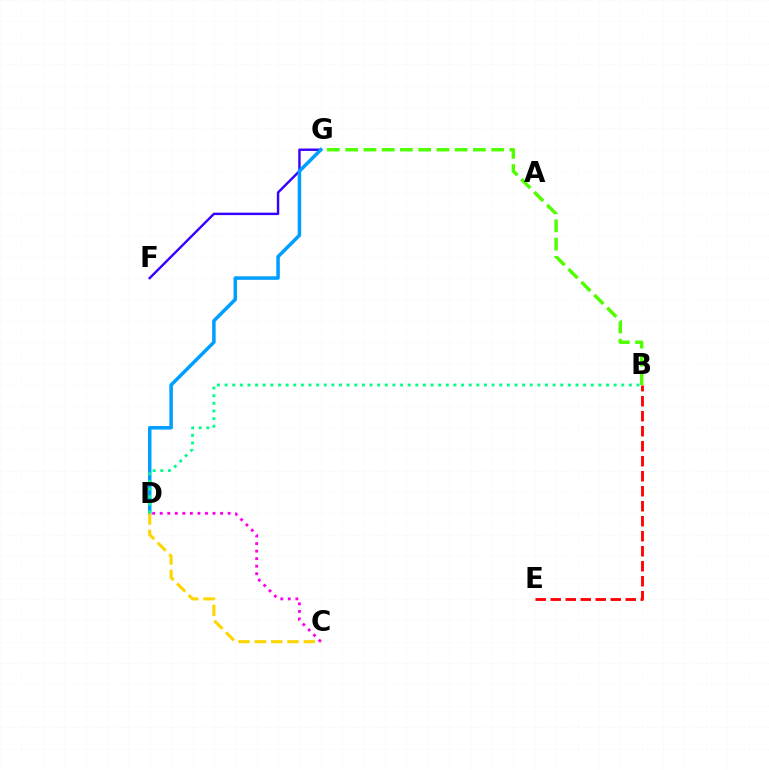{('F', 'G'): [{'color': '#3700ff', 'line_style': 'solid', 'thickness': 1.74}], ('B', 'G'): [{'color': '#4fff00', 'line_style': 'dashed', 'thickness': 2.48}], ('B', 'E'): [{'color': '#ff0000', 'line_style': 'dashed', 'thickness': 2.04}], ('D', 'G'): [{'color': '#009eff', 'line_style': 'solid', 'thickness': 2.53}], ('B', 'D'): [{'color': '#00ff86', 'line_style': 'dotted', 'thickness': 2.07}], ('C', 'D'): [{'color': '#ffd500', 'line_style': 'dashed', 'thickness': 2.22}, {'color': '#ff00ed', 'line_style': 'dotted', 'thickness': 2.05}]}